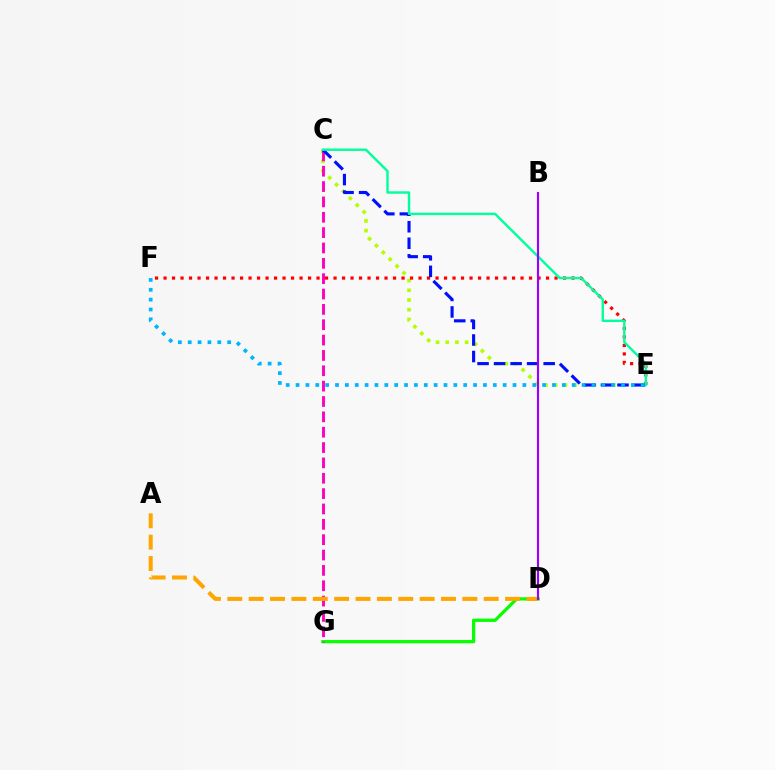{('C', 'E'): [{'color': '#b3ff00', 'line_style': 'dotted', 'thickness': 2.64}, {'color': '#0010ff', 'line_style': 'dashed', 'thickness': 2.25}, {'color': '#00ff9d', 'line_style': 'solid', 'thickness': 1.73}], ('E', 'F'): [{'color': '#ff0000', 'line_style': 'dotted', 'thickness': 2.31}, {'color': '#00b5ff', 'line_style': 'dotted', 'thickness': 2.68}], ('D', 'G'): [{'color': '#08ff00', 'line_style': 'solid', 'thickness': 2.35}], ('C', 'G'): [{'color': '#ff00bd', 'line_style': 'dashed', 'thickness': 2.09}], ('A', 'D'): [{'color': '#ffa500', 'line_style': 'dashed', 'thickness': 2.9}], ('B', 'D'): [{'color': '#9b00ff', 'line_style': 'solid', 'thickness': 1.53}]}